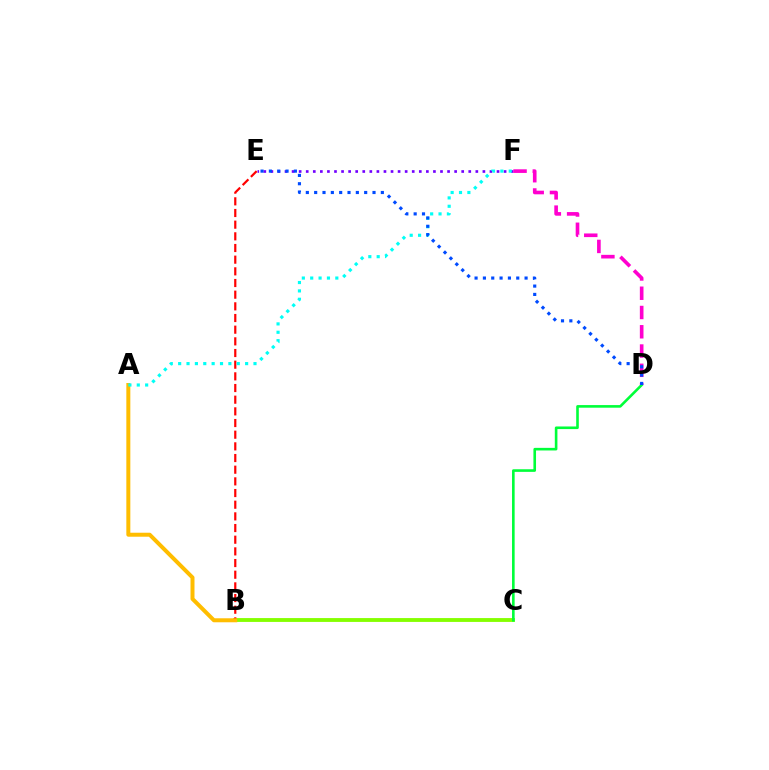{('B', 'C'): [{'color': '#84ff00', 'line_style': 'solid', 'thickness': 2.77}], ('E', 'F'): [{'color': '#7200ff', 'line_style': 'dotted', 'thickness': 1.92}], ('C', 'D'): [{'color': '#00ff39', 'line_style': 'solid', 'thickness': 1.88}], ('D', 'F'): [{'color': '#ff00cf', 'line_style': 'dashed', 'thickness': 2.62}], ('B', 'E'): [{'color': '#ff0000', 'line_style': 'dashed', 'thickness': 1.59}], ('A', 'B'): [{'color': '#ffbd00', 'line_style': 'solid', 'thickness': 2.87}], ('A', 'F'): [{'color': '#00fff6', 'line_style': 'dotted', 'thickness': 2.27}], ('D', 'E'): [{'color': '#004bff', 'line_style': 'dotted', 'thickness': 2.26}]}